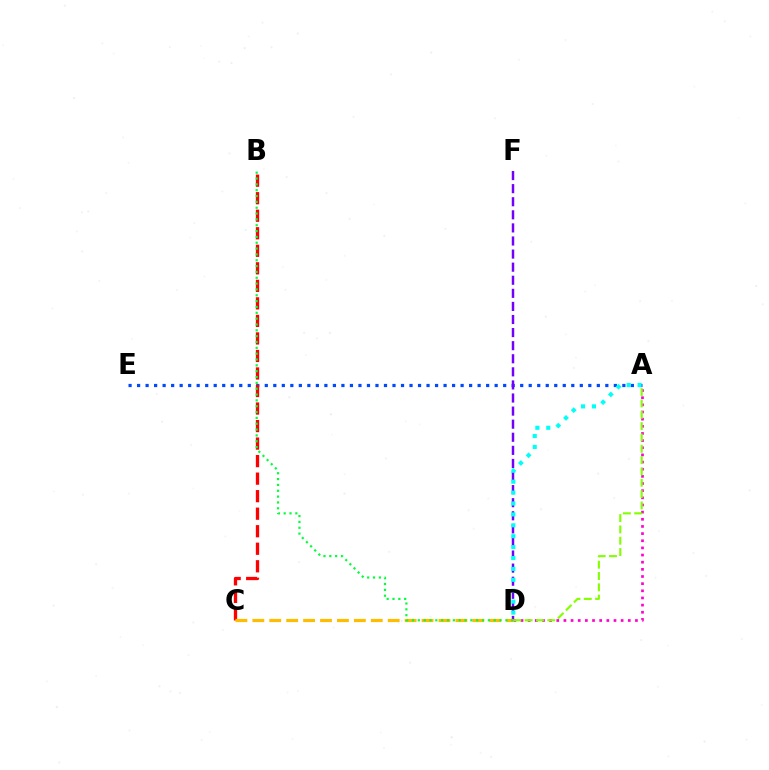{('A', 'D'): [{'color': '#ff00cf', 'line_style': 'dotted', 'thickness': 1.94}, {'color': '#84ff00', 'line_style': 'dashed', 'thickness': 1.54}, {'color': '#00fff6', 'line_style': 'dotted', 'thickness': 2.96}], ('A', 'E'): [{'color': '#004bff', 'line_style': 'dotted', 'thickness': 2.31}], ('D', 'F'): [{'color': '#7200ff', 'line_style': 'dashed', 'thickness': 1.78}], ('B', 'C'): [{'color': '#ff0000', 'line_style': 'dashed', 'thickness': 2.38}], ('C', 'D'): [{'color': '#ffbd00', 'line_style': 'dashed', 'thickness': 2.3}], ('B', 'D'): [{'color': '#00ff39', 'line_style': 'dotted', 'thickness': 1.59}]}